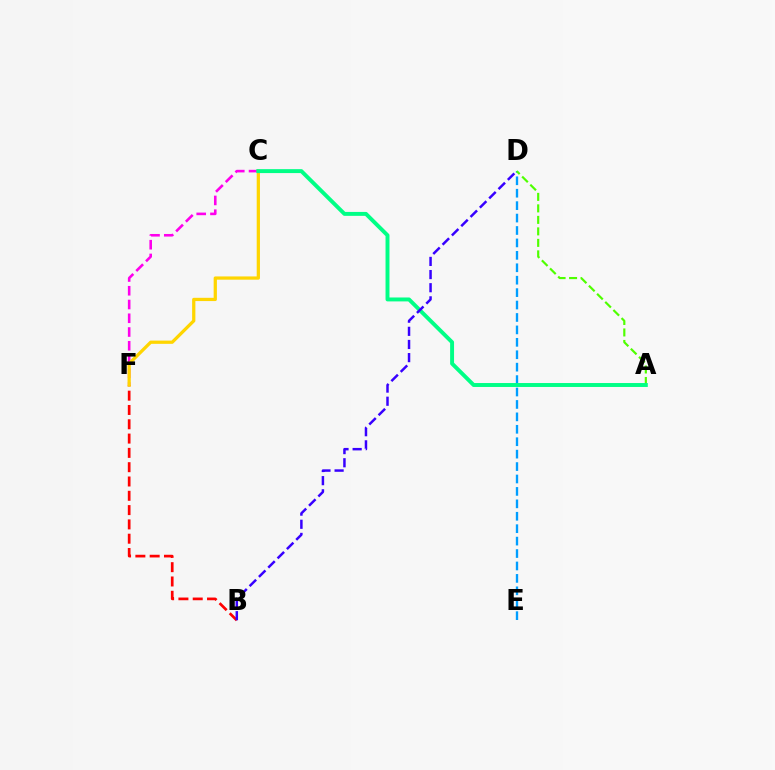{('B', 'F'): [{'color': '#ff0000', 'line_style': 'dashed', 'thickness': 1.94}], ('D', 'E'): [{'color': '#009eff', 'line_style': 'dashed', 'thickness': 1.69}], ('C', 'F'): [{'color': '#ff00ed', 'line_style': 'dashed', 'thickness': 1.87}, {'color': '#ffd500', 'line_style': 'solid', 'thickness': 2.34}], ('A', 'D'): [{'color': '#4fff00', 'line_style': 'dashed', 'thickness': 1.56}], ('A', 'C'): [{'color': '#00ff86', 'line_style': 'solid', 'thickness': 2.83}], ('B', 'D'): [{'color': '#3700ff', 'line_style': 'dashed', 'thickness': 1.79}]}